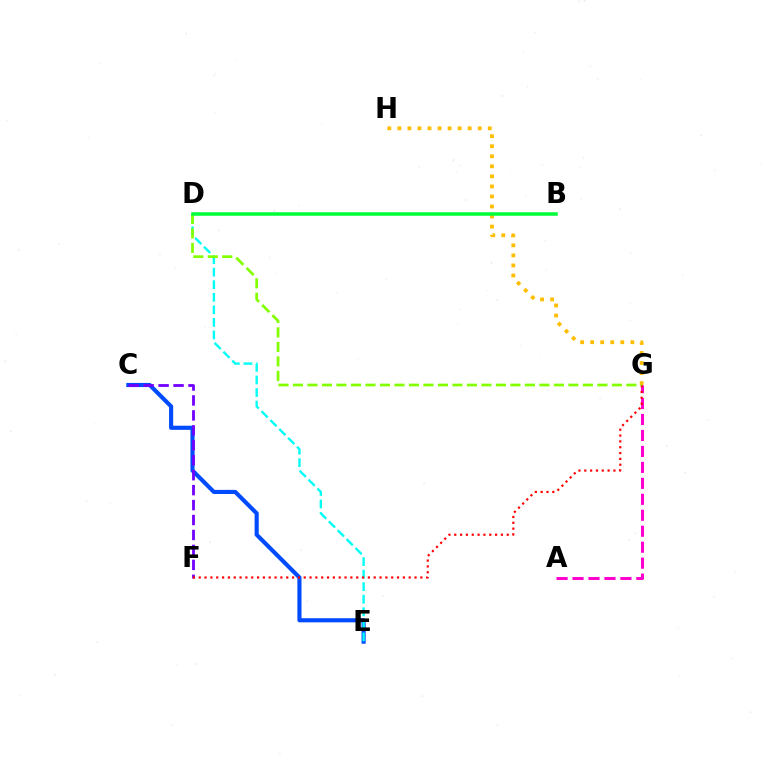{('A', 'G'): [{'color': '#ff00cf', 'line_style': 'dashed', 'thickness': 2.17}], ('C', 'E'): [{'color': '#004bff', 'line_style': 'solid', 'thickness': 2.97}], ('D', 'E'): [{'color': '#00fff6', 'line_style': 'dashed', 'thickness': 1.7}], ('C', 'F'): [{'color': '#7200ff', 'line_style': 'dashed', 'thickness': 2.03}], ('G', 'H'): [{'color': '#ffbd00', 'line_style': 'dotted', 'thickness': 2.73}], ('F', 'G'): [{'color': '#ff0000', 'line_style': 'dotted', 'thickness': 1.58}], ('D', 'G'): [{'color': '#84ff00', 'line_style': 'dashed', 'thickness': 1.97}], ('B', 'D'): [{'color': '#00ff39', 'line_style': 'solid', 'thickness': 2.54}]}